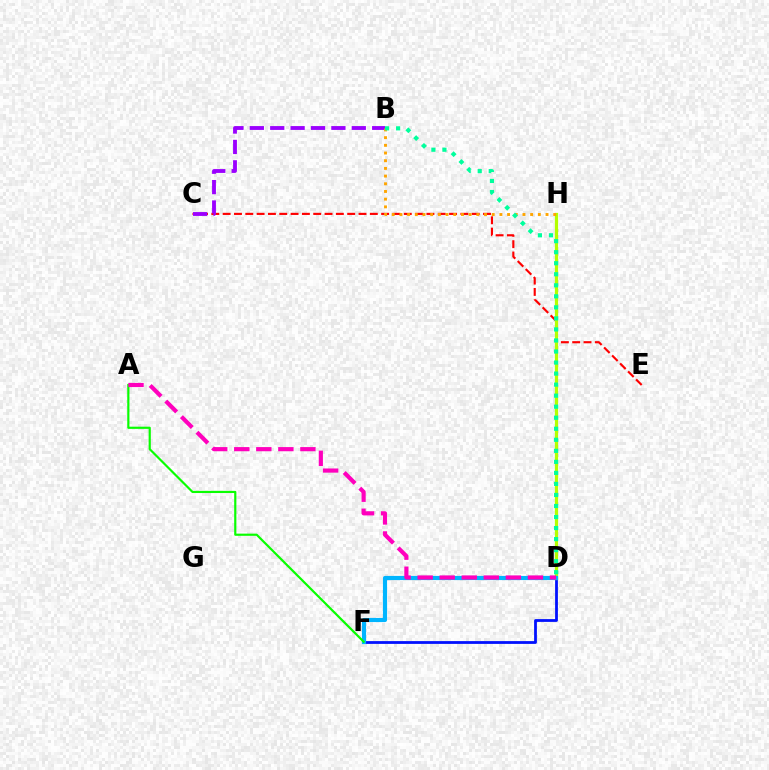{('D', 'F'): [{'color': '#0010ff', 'line_style': 'solid', 'thickness': 2.0}, {'color': '#00b5ff', 'line_style': 'solid', 'thickness': 2.99}], ('C', 'E'): [{'color': '#ff0000', 'line_style': 'dashed', 'thickness': 1.54}], ('D', 'H'): [{'color': '#b3ff00', 'line_style': 'solid', 'thickness': 2.32}], ('B', 'C'): [{'color': '#9b00ff', 'line_style': 'dashed', 'thickness': 2.77}], ('A', 'F'): [{'color': '#08ff00', 'line_style': 'solid', 'thickness': 1.57}], ('A', 'D'): [{'color': '#ff00bd', 'line_style': 'dashed', 'thickness': 3.0}], ('B', 'H'): [{'color': '#ffa500', 'line_style': 'dotted', 'thickness': 2.09}], ('B', 'D'): [{'color': '#00ff9d', 'line_style': 'dotted', 'thickness': 3.0}]}